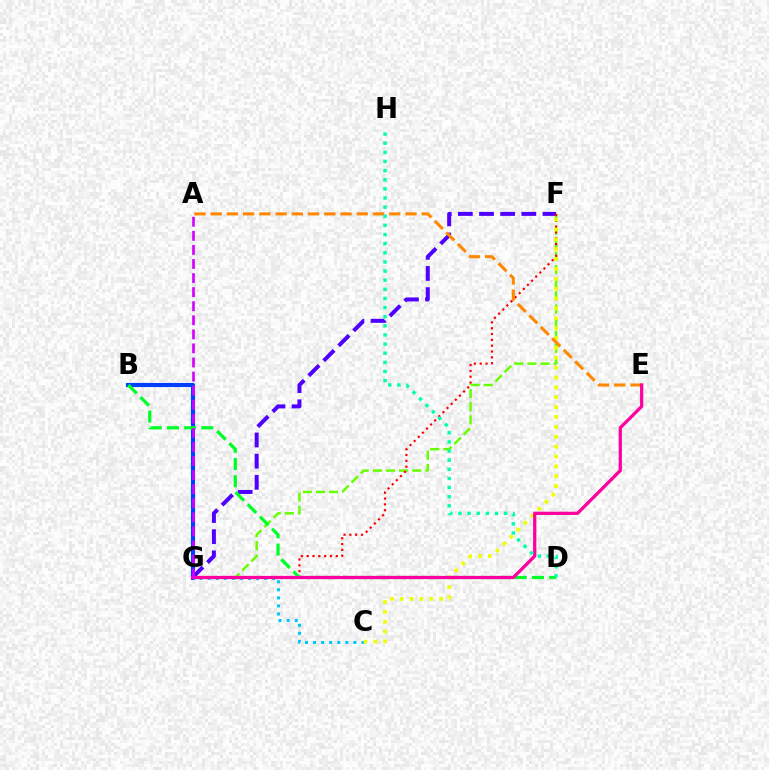{('B', 'G'): [{'color': '#003fff', 'line_style': 'solid', 'thickness': 2.95}], ('F', 'G'): [{'color': '#4f00ff', 'line_style': 'dashed', 'thickness': 2.87}, {'color': '#66ff00', 'line_style': 'dashed', 'thickness': 1.78}, {'color': '#ff0000', 'line_style': 'dotted', 'thickness': 1.58}], ('C', 'G'): [{'color': '#00c7ff', 'line_style': 'dotted', 'thickness': 2.19}], ('B', 'D'): [{'color': '#00ff27', 'line_style': 'dashed', 'thickness': 2.34}], ('C', 'F'): [{'color': '#eeff00', 'line_style': 'dotted', 'thickness': 2.68}], ('A', 'E'): [{'color': '#ff8800', 'line_style': 'dashed', 'thickness': 2.21}], ('E', 'G'): [{'color': '#ff00a0', 'line_style': 'solid', 'thickness': 2.34}], ('D', 'H'): [{'color': '#00ffaf', 'line_style': 'dotted', 'thickness': 2.48}], ('A', 'G'): [{'color': '#d600ff', 'line_style': 'dashed', 'thickness': 1.91}]}